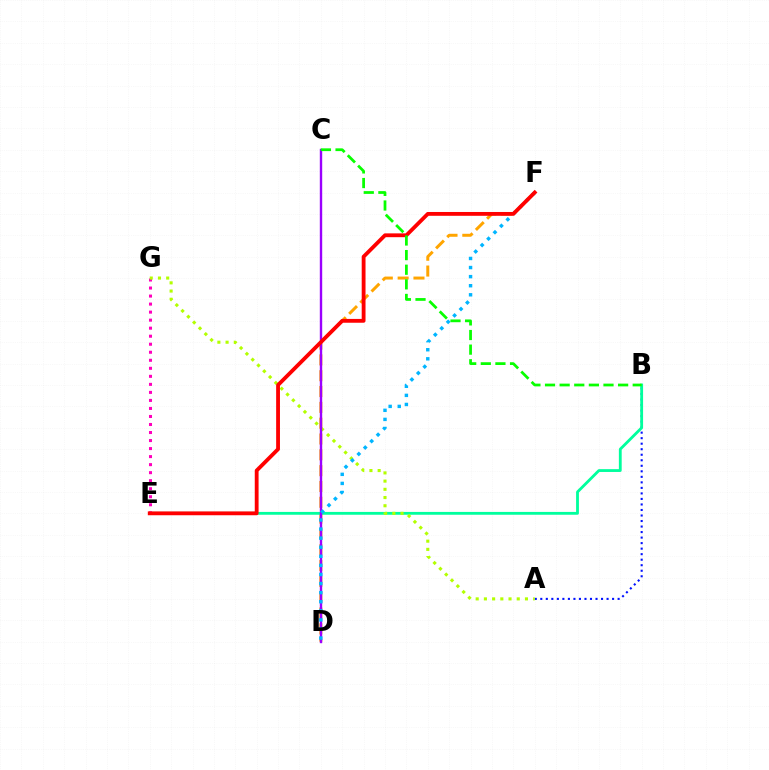{('A', 'B'): [{'color': '#0010ff', 'line_style': 'dotted', 'thickness': 1.5}], ('D', 'F'): [{'color': '#ffa500', 'line_style': 'dashed', 'thickness': 2.15}, {'color': '#00b5ff', 'line_style': 'dotted', 'thickness': 2.47}], ('B', 'E'): [{'color': '#00ff9d', 'line_style': 'solid', 'thickness': 2.03}], ('E', 'G'): [{'color': '#ff00bd', 'line_style': 'dotted', 'thickness': 2.18}], ('A', 'G'): [{'color': '#b3ff00', 'line_style': 'dotted', 'thickness': 2.23}], ('C', 'D'): [{'color': '#9b00ff', 'line_style': 'solid', 'thickness': 1.72}], ('E', 'F'): [{'color': '#ff0000', 'line_style': 'solid', 'thickness': 2.75}], ('B', 'C'): [{'color': '#08ff00', 'line_style': 'dashed', 'thickness': 1.99}]}